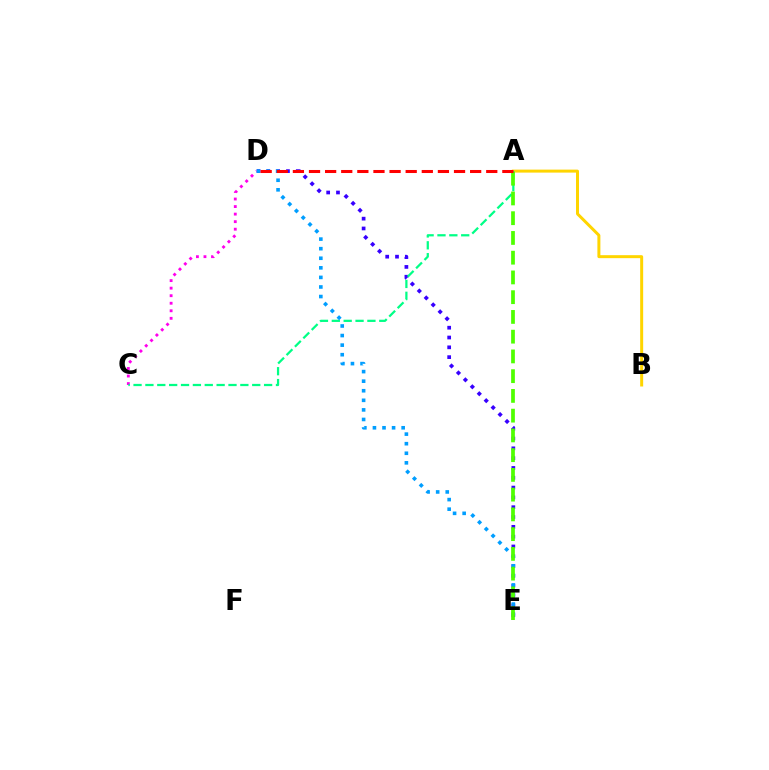{('D', 'E'): [{'color': '#3700ff', 'line_style': 'dotted', 'thickness': 2.67}, {'color': '#009eff', 'line_style': 'dotted', 'thickness': 2.6}], ('A', 'B'): [{'color': '#ffd500', 'line_style': 'solid', 'thickness': 2.15}], ('C', 'D'): [{'color': '#ff00ed', 'line_style': 'dotted', 'thickness': 2.05}], ('A', 'C'): [{'color': '#00ff86', 'line_style': 'dashed', 'thickness': 1.61}], ('A', 'E'): [{'color': '#4fff00', 'line_style': 'dashed', 'thickness': 2.68}], ('A', 'D'): [{'color': '#ff0000', 'line_style': 'dashed', 'thickness': 2.19}]}